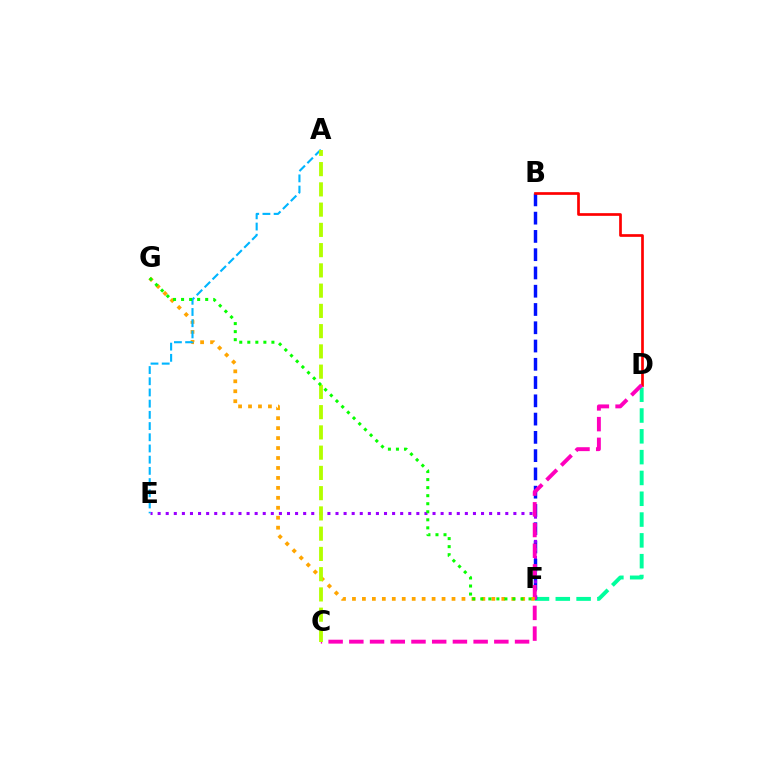{('D', 'F'): [{'color': '#00ff9d', 'line_style': 'dashed', 'thickness': 2.83}], ('B', 'F'): [{'color': '#0010ff', 'line_style': 'dashed', 'thickness': 2.48}], ('E', 'F'): [{'color': '#9b00ff', 'line_style': 'dotted', 'thickness': 2.2}], ('B', 'D'): [{'color': '#ff0000', 'line_style': 'solid', 'thickness': 1.94}], ('C', 'D'): [{'color': '#ff00bd', 'line_style': 'dashed', 'thickness': 2.81}], ('F', 'G'): [{'color': '#ffa500', 'line_style': 'dotted', 'thickness': 2.7}, {'color': '#08ff00', 'line_style': 'dotted', 'thickness': 2.18}], ('A', 'E'): [{'color': '#00b5ff', 'line_style': 'dashed', 'thickness': 1.52}], ('A', 'C'): [{'color': '#b3ff00', 'line_style': 'dashed', 'thickness': 2.75}]}